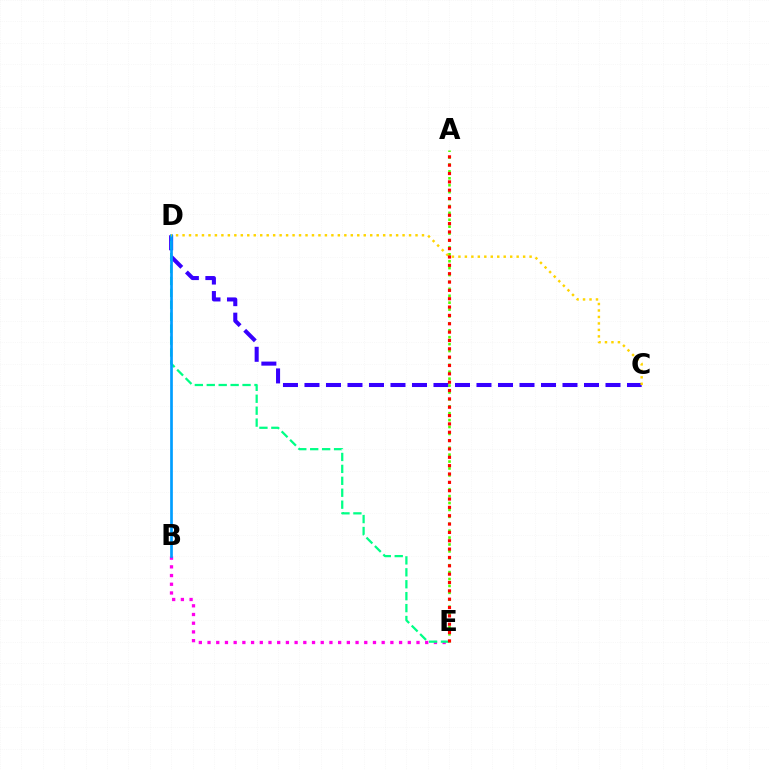{('B', 'E'): [{'color': '#ff00ed', 'line_style': 'dotted', 'thickness': 2.37}], ('C', 'D'): [{'color': '#3700ff', 'line_style': 'dashed', 'thickness': 2.92}, {'color': '#ffd500', 'line_style': 'dotted', 'thickness': 1.76}], ('A', 'E'): [{'color': '#4fff00', 'line_style': 'dotted', 'thickness': 1.88}, {'color': '#ff0000', 'line_style': 'dotted', 'thickness': 2.27}], ('D', 'E'): [{'color': '#00ff86', 'line_style': 'dashed', 'thickness': 1.62}], ('B', 'D'): [{'color': '#009eff', 'line_style': 'solid', 'thickness': 1.94}]}